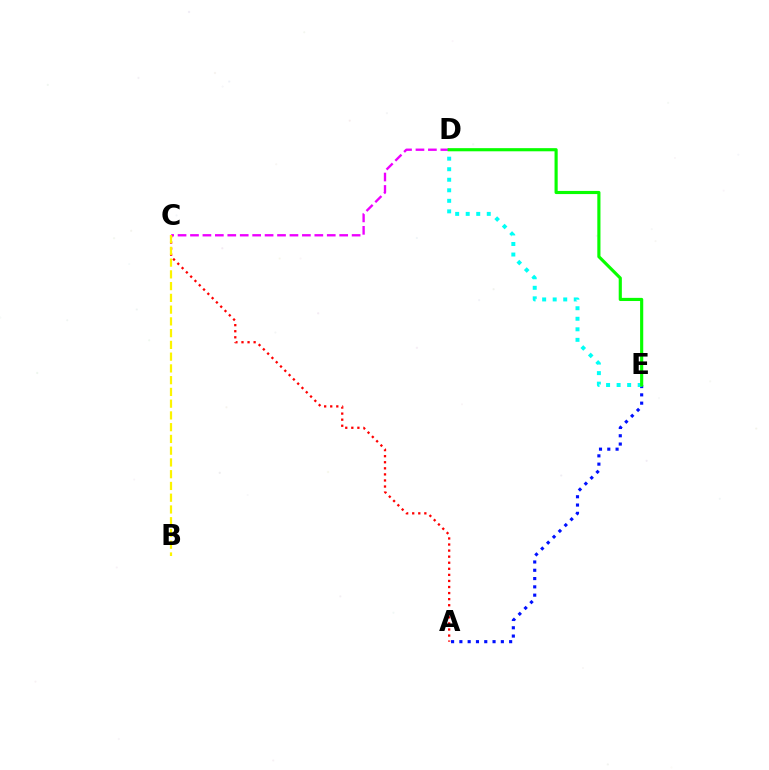{('C', 'D'): [{'color': '#ee00ff', 'line_style': 'dashed', 'thickness': 1.69}], ('A', 'C'): [{'color': '#ff0000', 'line_style': 'dotted', 'thickness': 1.65}], ('A', 'E'): [{'color': '#0010ff', 'line_style': 'dotted', 'thickness': 2.25}], ('B', 'C'): [{'color': '#fcf500', 'line_style': 'dashed', 'thickness': 1.6}], ('D', 'E'): [{'color': '#00fff6', 'line_style': 'dotted', 'thickness': 2.86}, {'color': '#08ff00', 'line_style': 'solid', 'thickness': 2.26}]}